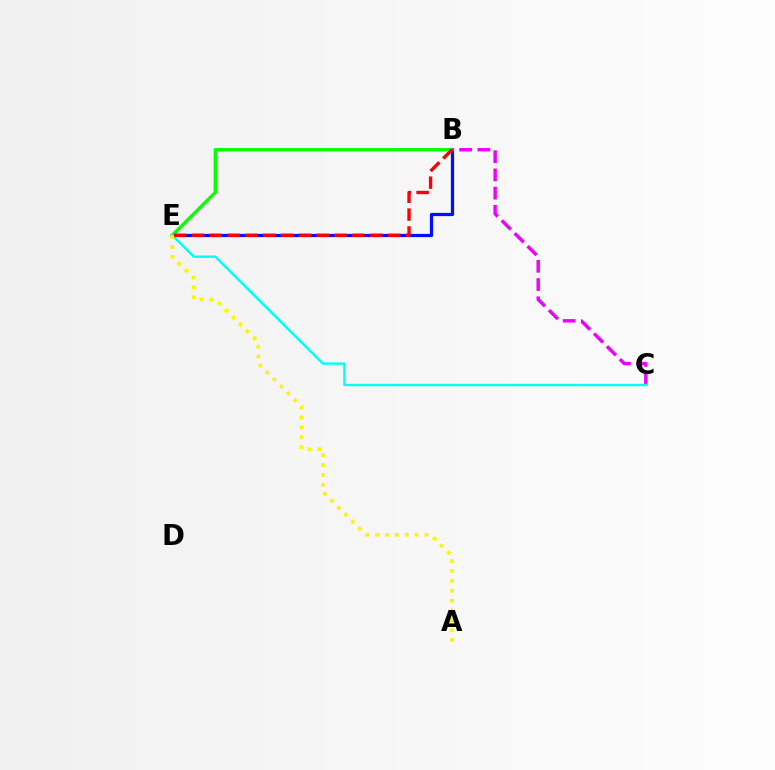{('B', 'E'): [{'color': '#0010ff', 'line_style': 'solid', 'thickness': 2.32}, {'color': '#08ff00', 'line_style': 'solid', 'thickness': 2.42}, {'color': '#ff0000', 'line_style': 'dashed', 'thickness': 2.42}], ('B', 'C'): [{'color': '#ee00ff', 'line_style': 'dashed', 'thickness': 2.48}], ('C', 'E'): [{'color': '#00fff6', 'line_style': 'solid', 'thickness': 1.72}], ('A', 'E'): [{'color': '#fcf500', 'line_style': 'dotted', 'thickness': 2.68}]}